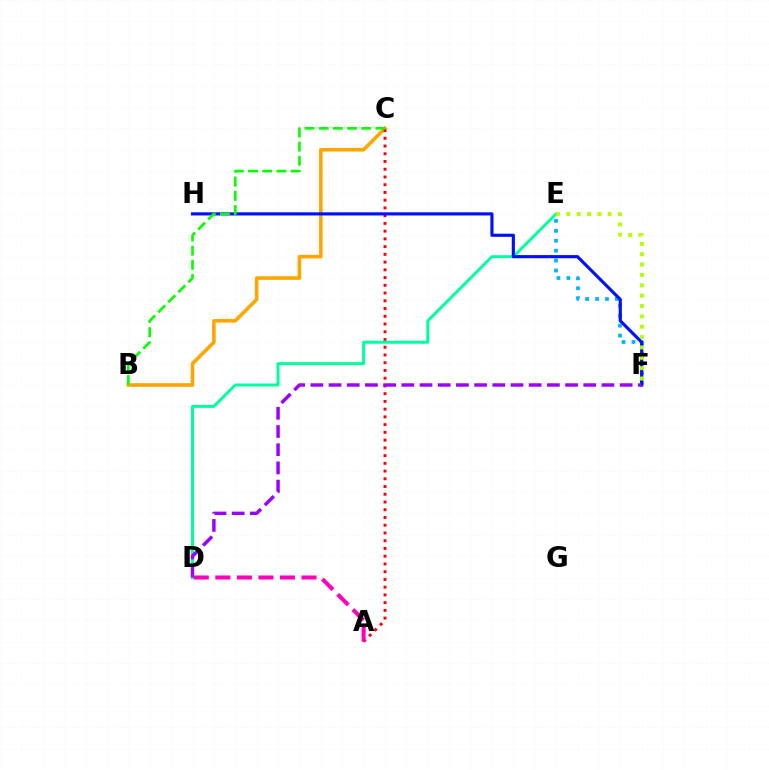{('B', 'C'): [{'color': '#ffa500', 'line_style': 'solid', 'thickness': 2.59}, {'color': '#08ff00', 'line_style': 'dashed', 'thickness': 1.93}], ('A', 'C'): [{'color': '#ff0000', 'line_style': 'dotted', 'thickness': 2.1}], ('E', 'F'): [{'color': '#00b5ff', 'line_style': 'dotted', 'thickness': 2.7}, {'color': '#b3ff00', 'line_style': 'dotted', 'thickness': 2.81}], ('D', 'E'): [{'color': '#00ff9d', 'line_style': 'solid', 'thickness': 2.14}], ('F', 'H'): [{'color': '#0010ff', 'line_style': 'solid', 'thickness': 2.26}], ('A', 'D'): [{'color': '#ff00bd', 'line_style': 'dashed', 'thickness': 2.93}], ('D', 'F'): [{'color': '#9b00ff', 'line_style': 'dashed', 'thickness': 2.47}]}